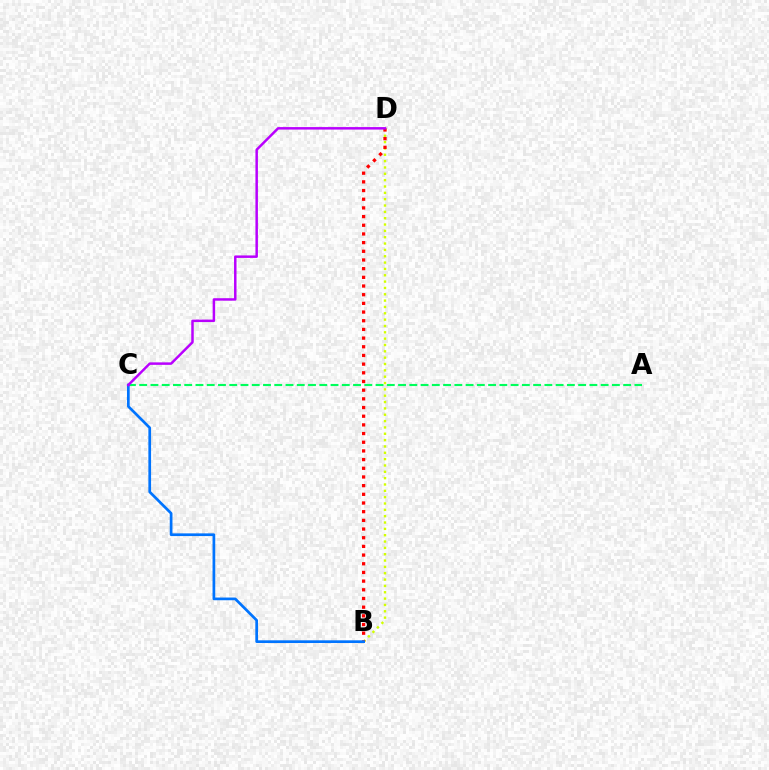{('A', 'C'): [{'color': '#00ff5c', 'line_style': 'dashed', 'thickness': 1.53}], ('B', 'D'): [{'color': '#d1ff00', 'line_style': 'dotted', 'thickness': 1.72}, {'color': '#ff0000', 'line_style': 'dotted', 'thickness': 2.36}], ('B', 'C'): [{'color': '#0074ff', 'line_style': 'solid', 'thickness': 1.95}], ('C', 'D'): [{'color': '#b900ff', 'line_style': 'solid', 'thickness': 1.79}]}